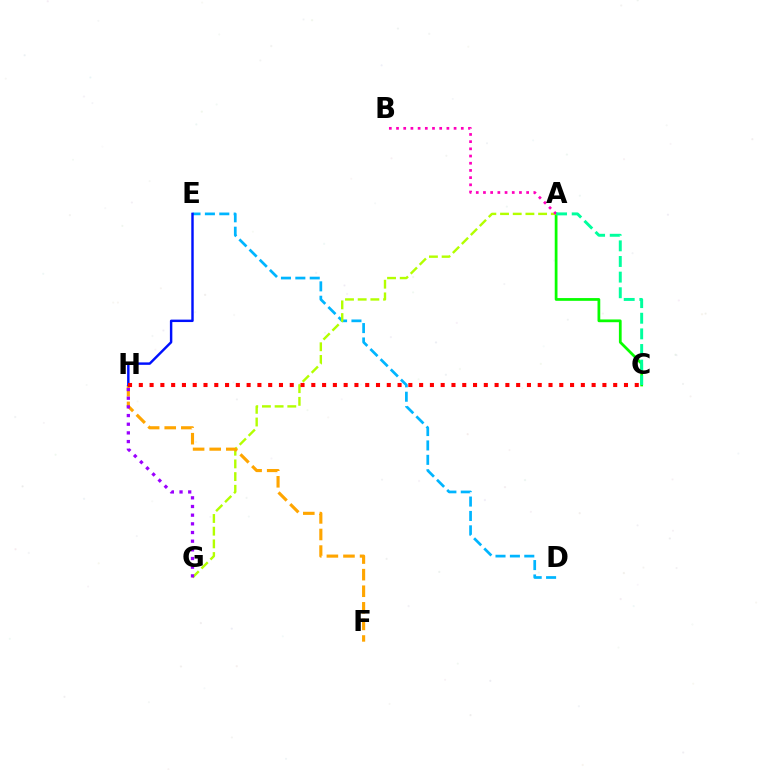{('D', 'E'): [{'color': '#00b5ff', 'line_style': 'dashed', 'thickness': 1.96}], ('A', 'C'): [{'color': '#08ff00', 'line_style': 'solid', 'thickness': 1.98}, {'color': '#00ff9d', 'line_style': 'dashed', 'thickness': 2.12}], ('A', 'G'): [{'color': '#b3ff00', 'line_style': 'dashed', 'thickness': 1.72}], ('A', 'B'): [{'color': '#ff00bd', 'line_style': 'dotted', 'thickness': 1.96}], ('F', 'H'): [{'color': '#ffa500', 'line_style': 'dashed', 'thickness': 2.25}], ('E', 'H'): [{'color': '#0010ff', 'line_style': 'solid', 'thickness': 1.76}], ('G', 'H'): [{'color': '#9b00ff', 'line_style': 'dotted', 'thickness': 2.36}], ('C', 'H'): [{'color': '#ff0000', 'line_style': 'dotted', 'thickness': 2.93}]}